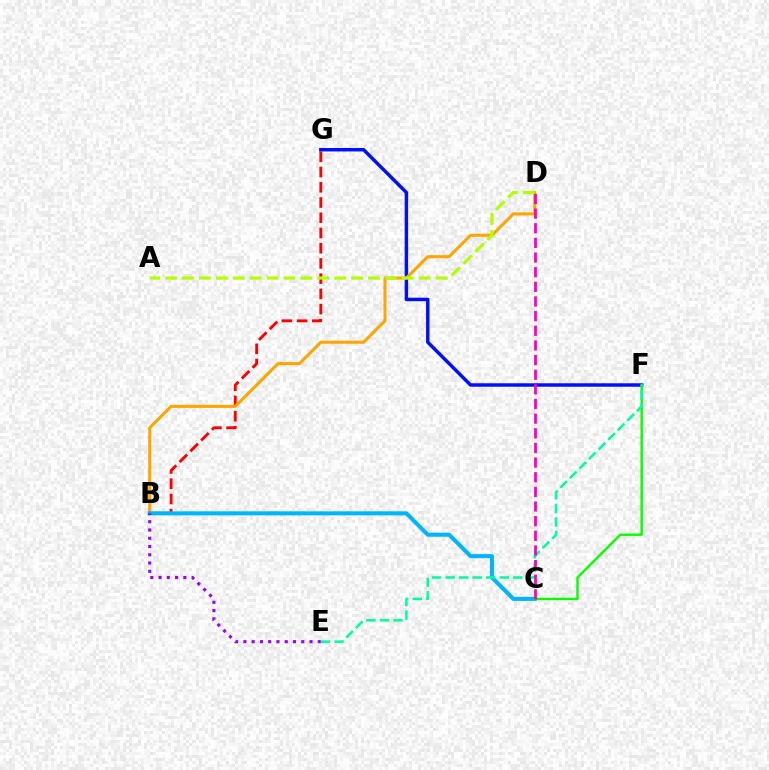{('B', 'G'): [{'color': '#ff0000', 'line_style': 'dashed', 'thickness': 2.07}], ('F', 'G'): [{'color': '#0010ff', 'line_style': 'solid', 'thickness': 2.49}], ('B', 'D'): [{'color': '#ffa500', 'line_style': 'solid', 'thickness': 2.2}], ('B', 'C'): [{'color': '#00b5ff', 'line_style': 'solid', 'thickness': 2.9}], ('B', 'E'): [{'color': '#9b00ff', 'line_style': 'dotted', 'thickness': 2.25}], ('C', 'F'): [{'color': '#08ff00', 'line_style': 'solid', 'thickness': 1.72}], ('A', 'D'): [{'color': '#b3ff00', 'line_style': 'dashed', 'thickness': 2.3}], ('E', 'F'): [{'color': '#00ff9d', 'line_style': 'dashed', 'thickness': 1.84}], ('C', 'D'): [{'color': '#ff00bd', 'line_style': 'dashed', 'thickness': 1.99}]}